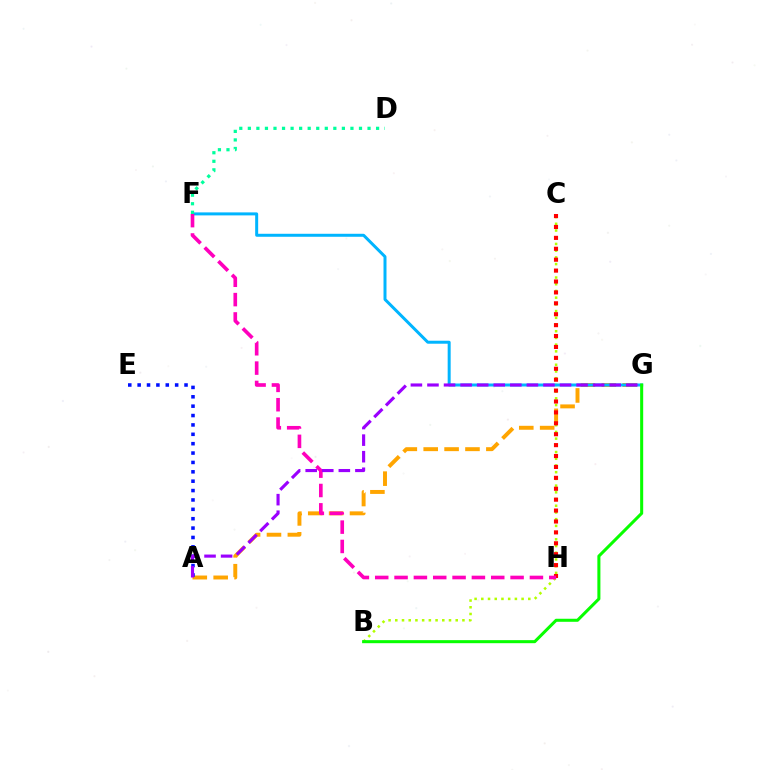{('B', 'C'): [{'color': '#b3ff00', 'line_style': 'dotted', 'thickness': 1.82}], ('A', 'G'): [{'color': '#ffa500', 'line_style': 'dashed', 'thickness': 2.84}, {'color': '#9b00ff', 'line_style': 'dashed', 'thickness': 2.25}], ('C', 'H'): [{'color': '#ff0000', 'line_style': 'dotted', 'thickness': 2.96}], ('A', 'E'): [{'color': '#0010ff', 'line_style': 'dotted', 'thickness': 2.55}], ('F', 'G'): [{'color': '#00b5ff', 'line_style': 'solid', 'thickness': 2.16}], ('F', 'H'): [{'color': '#ff00bd', 'line_style': 'dashed', 'thickness': 2.63}], ('B', 'G'): [{'color': '#08ff00', 'line_style': 'solid', 'thickness': 2.19}], ('D', 'F'): [{'color': '#00ff9d', 'line_style': 'dotted', 'thickness': 2.32}]}